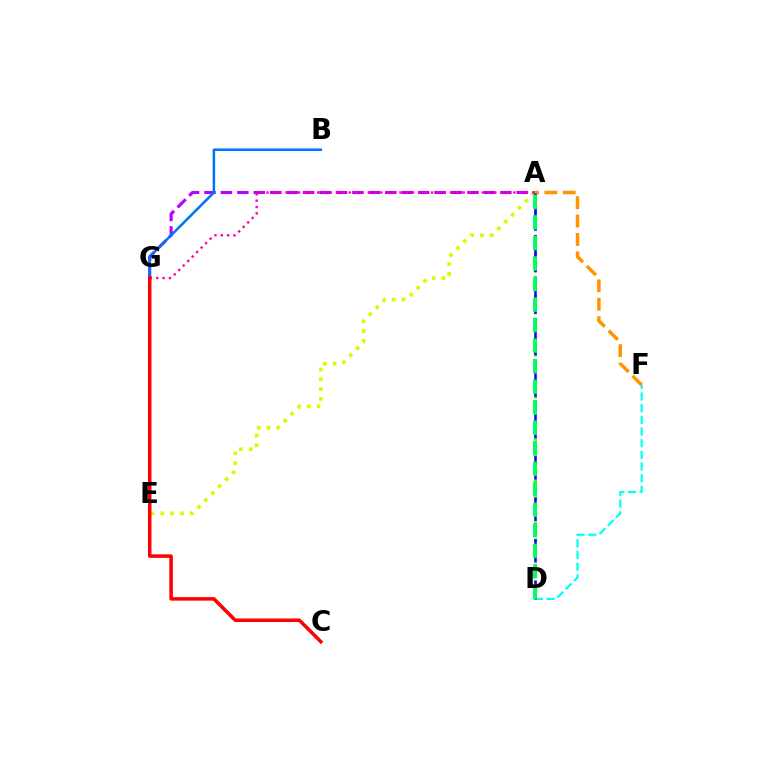{('A', 'E'): [{'color': '#d1ff00', 'line_style': 'dotted', 'thickness': 2.66}], ('A', 'D'): [{'color': '#3dff00', 'line_style': 'dotted', 'thickness': 2.29}, {'color': '#2500ff', 'line_style': 'dashed', 'thickness': 1.88}, {'color': '#00ff5c', 'line_style': 'dashed', 'thickness': 2.79}], ('D', 'F'): [{'color': '#00fff6', 'line_style': 'dashed', 'thickness': 1.59}], ('A', 'G'): [{'color': '#b900ff', 'line_style': 'dashed', 'thickness': 2.23}, {'color': '#ff00ac', 'line_style': 'dotted', 'thickness': 1.72}], ('B', 'G'): [{'color': '#0074ff', 'line_style': 'solid', 'thickness': 1.81}], ('A', 'F'): [{'color': '#ff9400', 'line_style': 'dashed', 'thickness': 2.5}], ('C', 'G'): [{'color': '#ff0000', 'line_style': 'solid', 'thickness': 2.53}]}